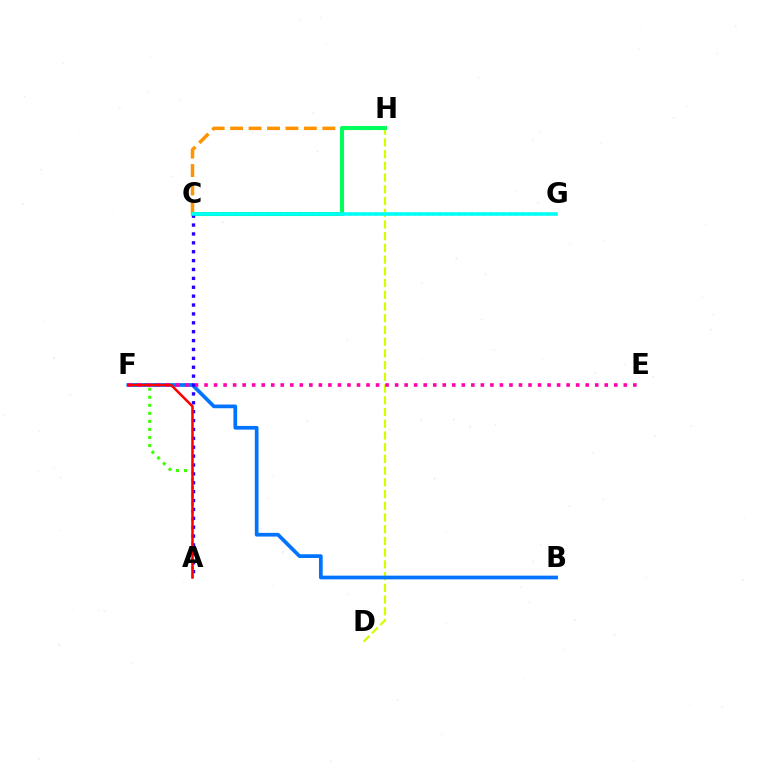{('C', 'H'): [{'color': '#ff9400', 'line_style': 'dashed', 'thickness': 2.51}, {'color': '#00ff5c', 'line_style': 'solid', 'thickness': 2.93}], ('D', 'H'): [{'color': '#d1ff00', 'line_style': 'dashed', 'thickness': 1.59}], ('A', 'F'): [{'color': '#3dff00', 'line_style': 'dotted', 'thickness': 2.18}, {'color': '#ff0000', 'line_style': 'solid', 'thickness': 1.83}], ('B', 'F'): [{'color': '#0074ff', 'line_style': 'solid', 'thickness': 2.67}], ('C', 'G'): [{'color': '#b900ff', 'line_style': 'dotted', 'thickness': 1.73}, {'color': '#00fff6', 'line_style': 'solid', 'thickness': 2.57}], ('E', 'F'): [{'color': '#ff00ac', 'line_style': 'dotted', 'thickness': 2.59}], ('A', 'C'): [{'color': '#2500ff', 'line_style': 'dotted', 'thickness': 2.41}]}